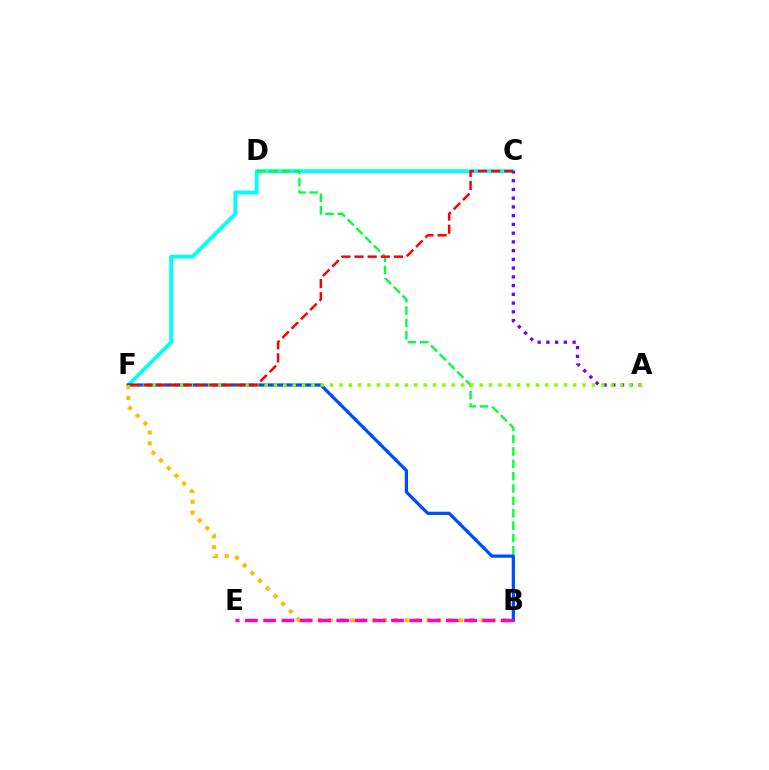{('C', 'F'): [{'color': '#00fff6', 'line_style': 'solid', 'thickness': 2.75}, {'color': '#ff0000', 'line_style': 'dashed', 'thickness': 1.79}], ('B', 'D'): [{'color': '#00ff39', 'line_style': 'dashed', 'thickness': 1.68}], ('B', 'F'): [{'color': '#004bff', 'line_style': 'solid', 'thickness': 2.32}, {'color': '#ffbd00', 'line_style': 'dotted', 'thickness': 2.95}], ('A', 'C'): [{'color': '#7200ff', 'line_style': 'dotted', 'thickness': 2.37}], ('A', 'F'): [{'color': '#84ff00', 'line_style': 'dotted', 'thickness': 2.54}], ('B', 'E'): [{'color': '#ff00cf', 'line_style': 'dashed', 'thickness': 2.48}]}